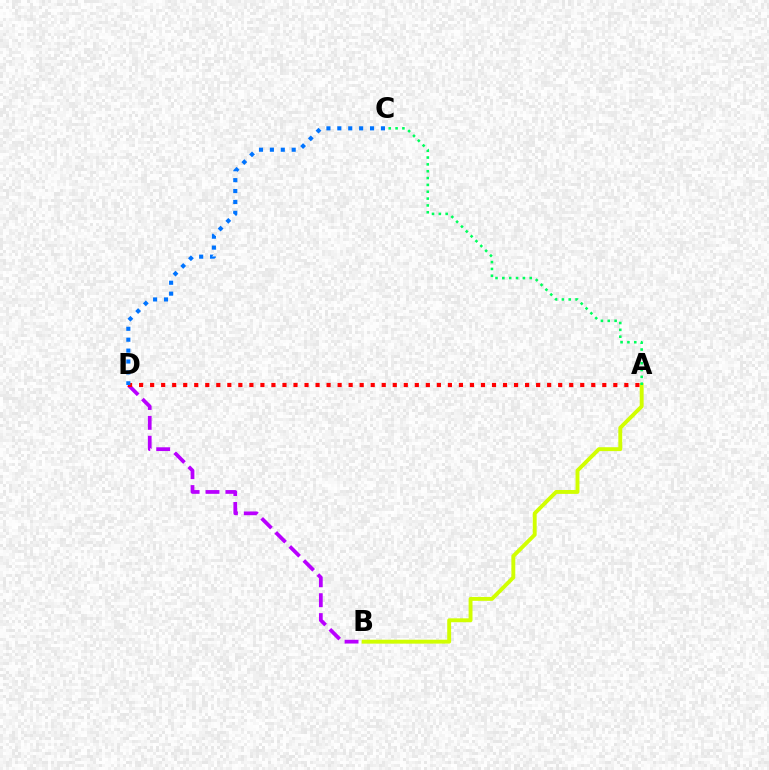{('B', 'D'): [{'color': '#b900ff', 'line_style': 'dashed', 'thickness': 2.7}], ('A', 'B'): [{'color': '#d1ff00', 'line_style': 'solid', 'thickness': 2.8}], ('A', 'D'): [{'color': '#ff0000', 'line_style': 'dotted', 'thickness': 3.0}], ('C', 'D'): [{'color': '#0074ff', 'line_style': 'dotted', 'thickness': 2.96}], ('A', 'C'): [{'color': '#00ff5c', 'line_style': 'dotted', 'thickness': 1.86}]}